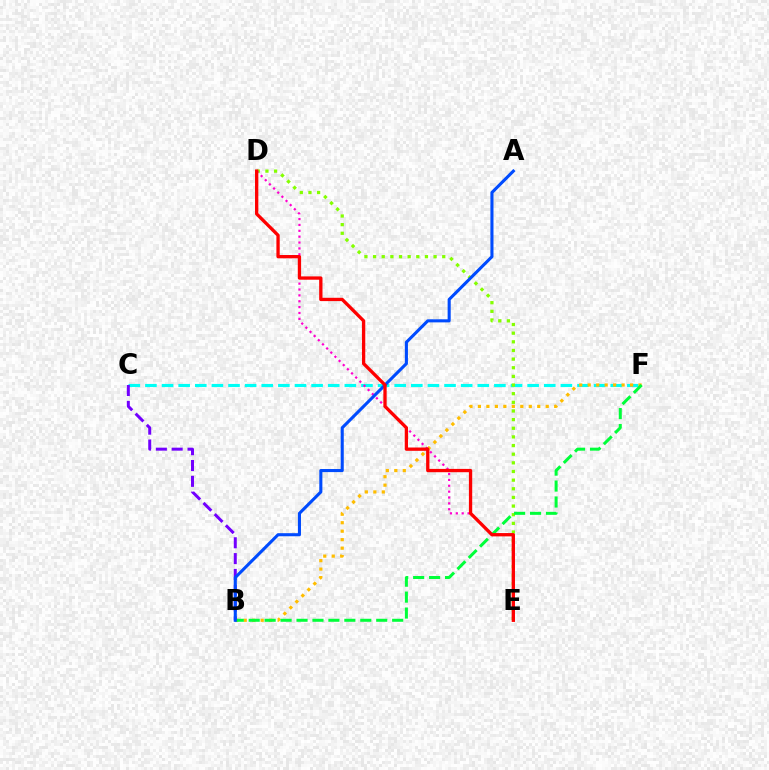{('C', 'F'): [{'color': '#00fff6', 'line_style': 'dashed', 'thickness': 2.26}], ('D', 'E'): [{'color': '#84ff00', 'line_style': 'dotted', 'thickness': 2.35}, {'color': '#ff00cf', 'line_style': 'dotted', 'thickness': 1.59}, {'color': '#ff0000', 'line_style': 'solid', 'thickness': 2.38}], ('B', 'F'): [{'color': '#ffbd00', 'line_style': 'dotted', 'thickness': 2.3}, {'color': '#00ff39', 'line_style': 'dashed', 'thickness': 2.17}], ('B', 'C'): [{'color': '#7200ff', 'line_style': 'dashed', 'thickness': 2.15}], ('A', 'B'): [{'color': '#004bff', 'line_style': 'solid', 'thickness': 2.22}]}